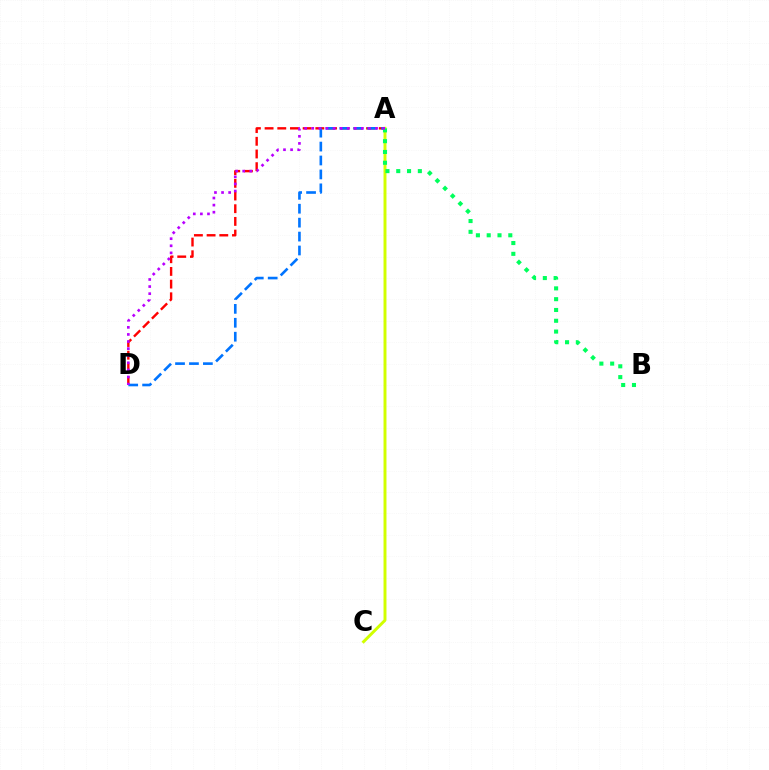{('A', 'D'): [{'color': '#ff0000', 'line_style': 'dashed', 'thickness': 1.72}, {'color': '#0074ff', 'line_style': 'dashed', 'thickness': 1.89}, {'color': '#b900ff', 'line_style': 'dotted', 'thickness': 1.93}], ('A', 'C'): [{'color': '#d1ff00', 'line_style': 'solid', 'thickness': 2.13}], ('A', 'B'): [{'color': '#00ff5c', 'line_style': 'dotted', 'thickness': 2.93}]}